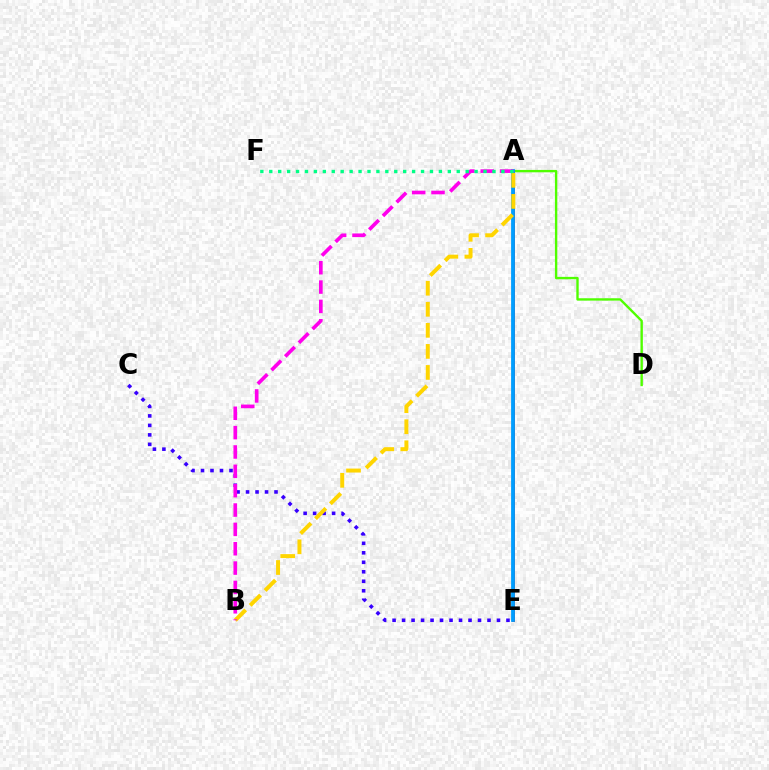{('A', 'D'): [{'color': '#4fff00', 'line_style': 'solid', 'thickness': 1.71}], ('A', 'E'): [{'color': '#ff0000', 'line_style': 'solid', 'thickness': 2.08}, {'color': '#009eff', 'line_style': 'solid', 'thickness': 2.73}], ('C', 'E'): [{'color': '#3700ff', 'line_style': 'dotted', 'thickness': 2.58}], ('A', 'B'): [{'color': '#ffd500', 'line_style': 'dashed', 'thickness': 2.86}, {'color': '#ff00ed', 'line_style': 'dashed', 'thickness': 2.63}], ('A', 'F'): [{'color': '#00ff86', 'line_style': 'dotted', 'thickness': 2.43}]}